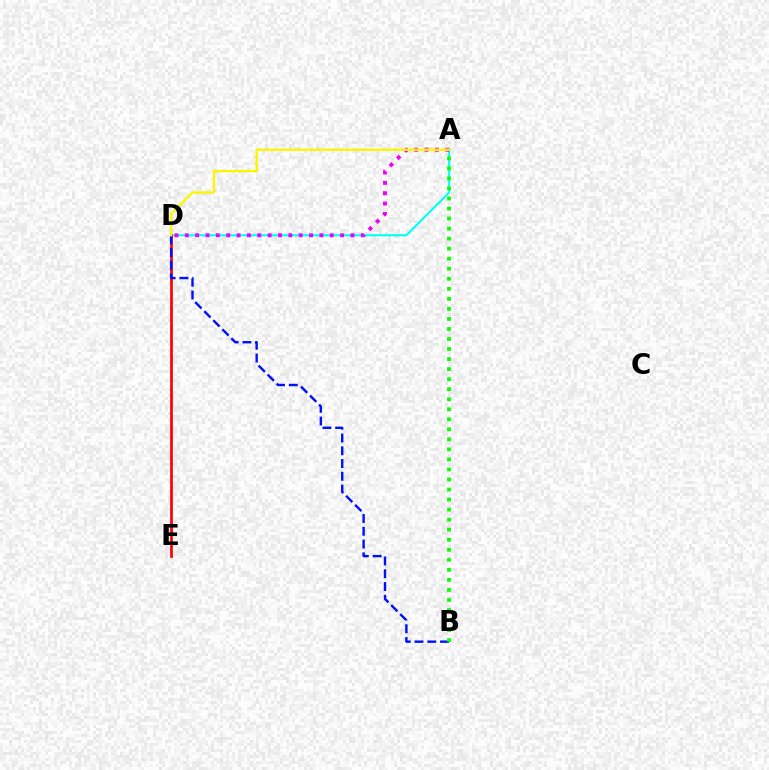{('A', 'D'): [{'color': '#00fff6', 'line_style': 'solid', 'thickness': 1.52}, {'color': '#ee00ff', 'line_style': 'dotted', 'thickness': 2.81}, {'color': '#fcf500', 'line_style': 'solid', 'thickness': 1.68}], ('D', 'E'): [{'color': '#ff0000', 'line_style': 'solid', 'thickness': 1.95}], ('B', 'D'): [{'color': '#0010ff', 'line_style': 'dashed', 'thickness': 1.73}], ('A', 'B'): [{'color': '#08ff00', 'line_style': 'dotted', 'thickness': 2.73}]}